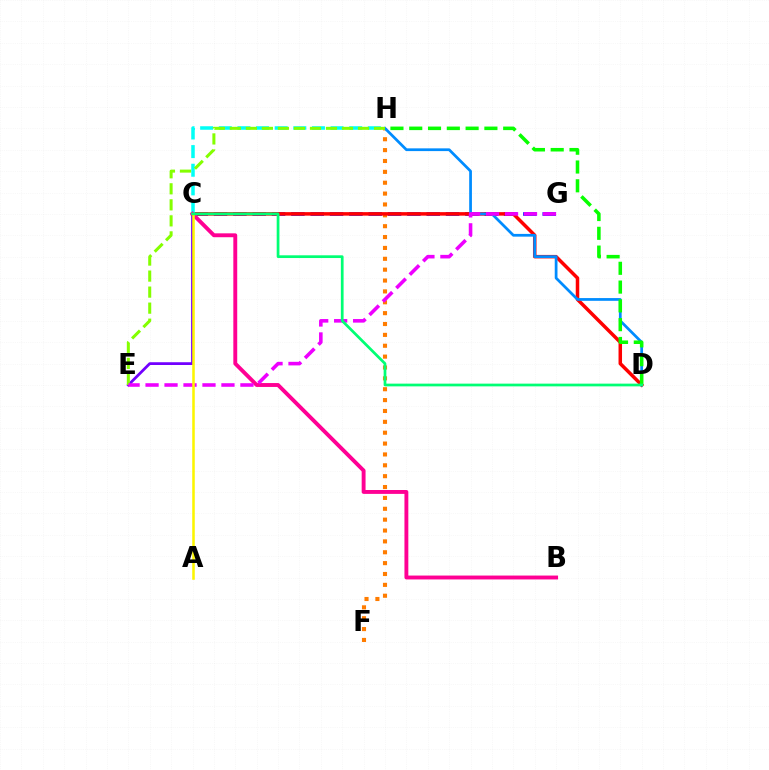{('C', 'E'): [{'color': '#7200ff', 'line_style': 'solid', 'thickness': 1.99}], ('F', 'H'): [{'color': '#ff7c00', 'line_style': 'dotted', 'thickness': 2.95}], ('C', 'G'): [{'color': '#0010ff', 'line_style': 'dashed', 'thickness': 2.63}], ('C', 'D'): [{'color': '#ff0000', 'line_style': 'solid', 'thickness': 2.52}, {'color': '#00ff74', 'line_style': 'solid', 'thickness': 1.96}], ('D', 'H'): [{'color': '#008cff', 'line_style': 'solid', 'thickness': 1.97}, {'color': '#08ff00', 'line_style': 'dashed', 'thickness': 2.55}], ('C', 'H'): [{'color': '#00fff6', 'line_style': 'dashed', 'thickness': 2.53}], ('E', 'H'): [{'color': '#84ff00', 'line_style': 'dashed', 'thickness': 2.18}], ('B', 'C'): [{'color': '#ff0094', 'line_style': 'solid', 'thickness': 2.8}], ('E', 'G'): [{'color': '#ee00ff', 'line_style': 'dashed', 'thickness': 2.58}], ('A', 'C'): [{'color': '#fcf500', 'line_style': 'solid', 'thickness': 1.83}]}